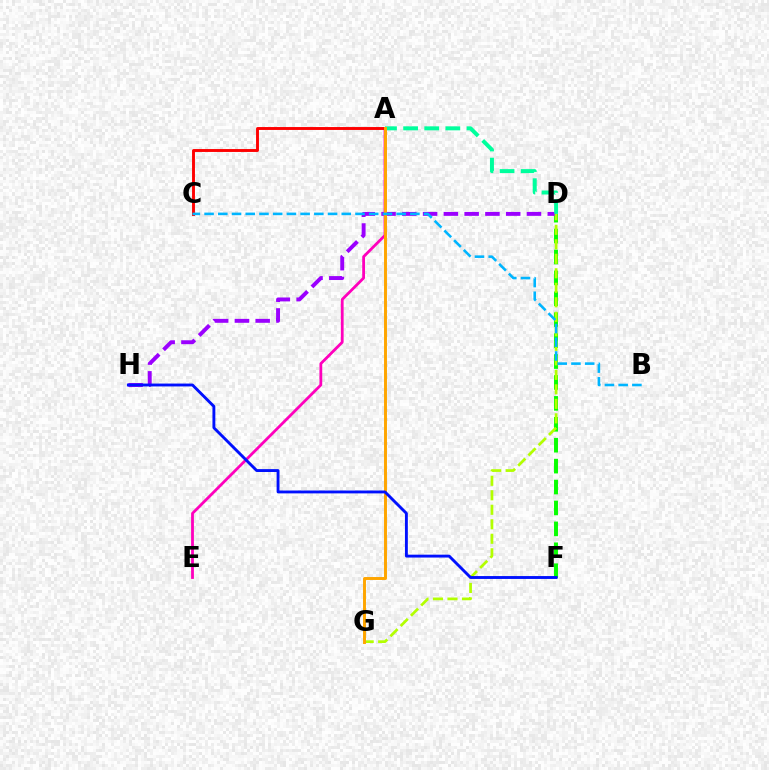{('D', 'F'): [{'color': '#08ff00', 'line_style': 'dashed', 'thickness': 2.84}], ('D', 'H'): [{'color': '#9b00ff', 'line_style': 'dashed', 'thickness': 2.82}], ('A', 'E'): [{'color': '#ff00bd', 'line_style': 'solid', 'thickness': 2.01}], ('A', 'C'): [{'color': '#ff0000', 'line_style': 'solid', 'thickness': 2.09}], ('D', 'G'): [{'color': '#b3ff00', 'line_style': 'dashed', 'thickness': 1.97}], ('A', 'D'): [{'color': '#00ff9d', 'line_style': 'dashed', 'thickness': 2.87}], ('A', 'G'): [{'color': '#ffa500', 'line_style': 'solid', 'thickness': 2.12}], ('F', 'H'): [{'color': '#0010ff', 'line_style': 'solid', 'thickness': 2.07}], ('B', 'C'): [{'color': '#00b5ff', 'line_style': 'dashed', 'thickness': 1.86}]}